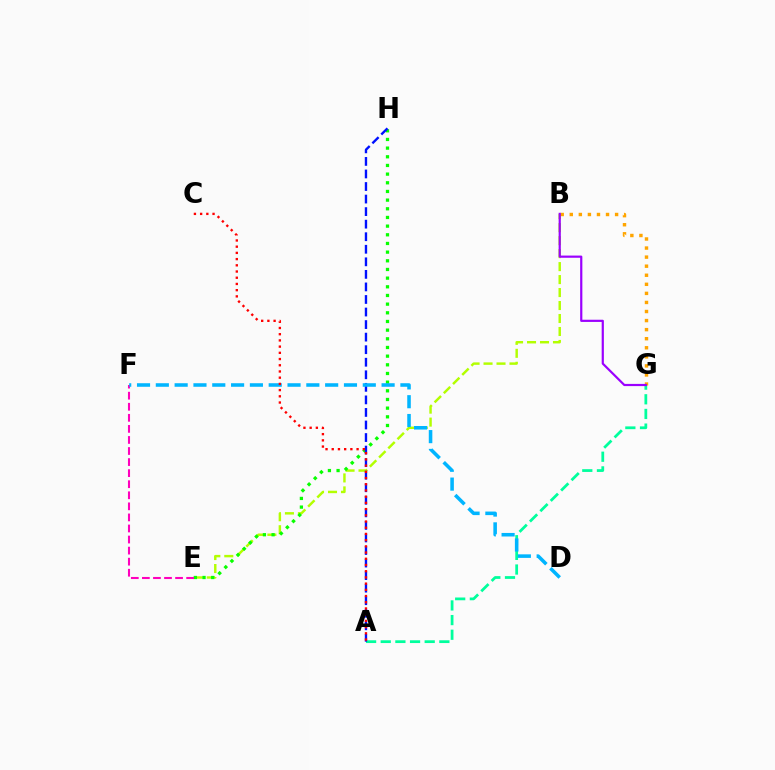{('A', 'G'): [{'color': '#00ff9d', 'line_style': 'dashed', 'thickness': 1.99}], ('B', 'E'): [{'color': '#b3ff00', 'line_style': 'dashed', 'thickness': 1.76}], ('B', 'G'): [{'color': '#ffa500', 'line_style': 'dotted', 'thickness': 2.46}, {'color': '#9b00ff', 'line_style': 'solid', 'thickness': 1.58}], ('E', 'H'): [{'color': '#08ff00', 'line_style': 'dotted', 'thickness': 2.36}], ('A', 'H'): [{'color': '#0010ff', 'line_style': 'dashed', 'thickness': 1.71}], ('E', 'F'): [{'color': '#ff00bd', 'line_style': 'dashed', 'thickness': 1.5}], ('D', 'F'): [{'color': '#00b5ff', 'line_style': 'dashed', 'thickness': 2.56}], ('A', 'C'): [{'color': '#ff0000', 'line_style': 'dotted', 'thickness': 1.69}]}